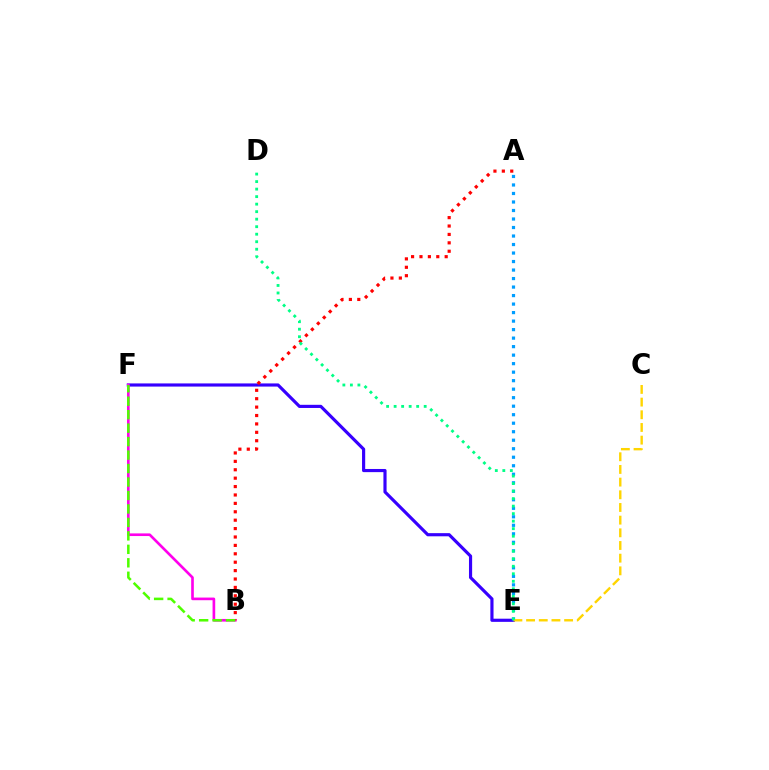{('E', 'F'): [{'color': '#3700ff', 'line_style': 'solid', 'thickness': 2.27}], ('B', 'F'): [{'color': '#ff00ed', 'line_style': 'solid', 'thickness': 1.91}, {'color': '#4fff00', 'line_style': 'dashed', 'thickness': 1.83}], ('A', 'E'): [{'color': '#009eff', 'line_style': 'dotted', 'thickness': 2.31}], ('C', 'E'): [{'color': '#ffd500', 'line_style': 'dashed', 'thickness': 1.72}], ('A', 'B'): [{'color': '#ff0000', 'line_style': 'dotted', 'thickness': 2.28}], ('D', 'E'): [{'color': '#00ff86', 'line_style': 'dotted', 'thickness': 2.04}]}